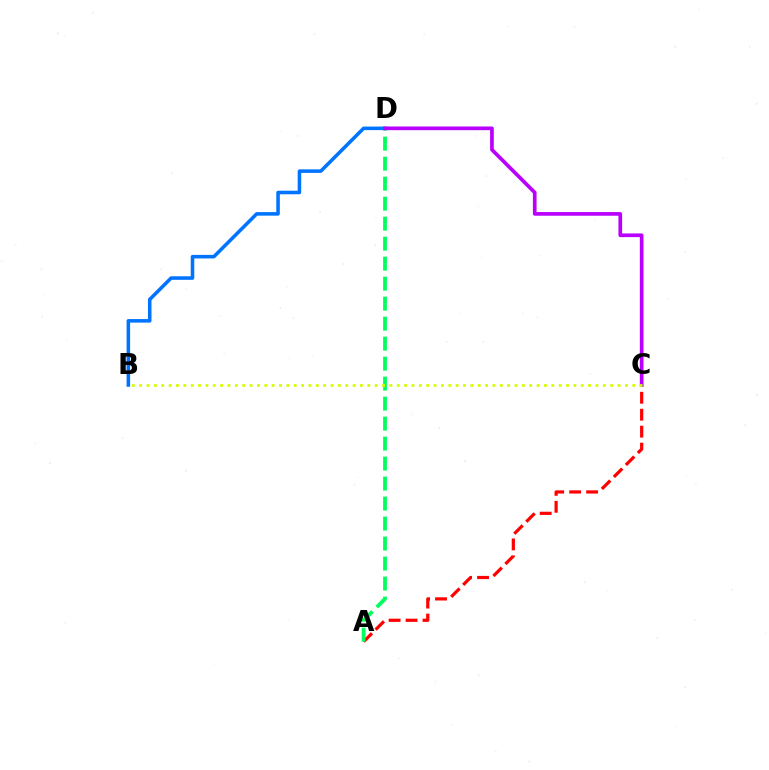{('B', 'D'): [{'color': '#0074ff', 'line_style': 'solid', 'thickness': 2.55}], ('A', 'C'): [{'color': '#ff0000', 'line_style': 'dashed', 'thickness': 2.3}], ('A', 'D'): [{'color': '#00ff5c', 'line_style': 'dashed', 'thickness': 2.72}], ('C', 'D'): [{'color': '#b900ff', 'line_style': 'solid', 'thickness': 2.66}], ('B', 'C'): [{'color': '#d1ff00', 'line_style': 'dotted', 'thickness': 2.0}]}